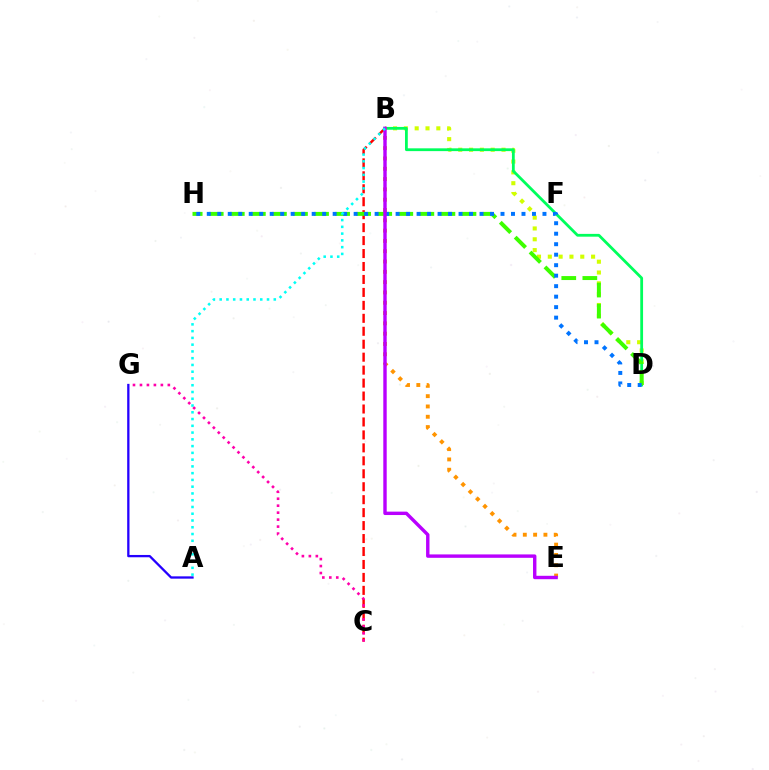{('B', 'C'): [{'color': '#ff0000', 'line_style': 'dashed', 'thickness': 1.76}], ('A', 'G'): [{'color': '#2500ff', 'line_style': 'solid', 'thickness': 1.66}], ('C', 'G'): [{'color': '#ff00ac', 'line_style': 'dotted', 'thickness': 1.89}], ('B', 'D'): [{'color': '#d1ff00', 'line_style': 'dotted', 'thickness': 2.94}, {'color': '#00ff5c', 'line_style': 'solid', 'thickness': 2.01}], ('B', 'E'): [{'color': '#ff9400', 'line_style': 'dotted', 'thickness': 2.8}, {'color': '#b900ff', 'line_style': 'solid', 'thickness': 2.45}], ('D', 'H'): [{'color': '#3dff00', 'line_style': 'dashed', 'thickness': 2.86}, {'color': '#0074ff', 'line_style': 'dotted', 'thickness': 2.85}], ('A', 'B'): [{'color': '#00fff6', 'line_style': 'dotted', 'thickness': 1.84}]}